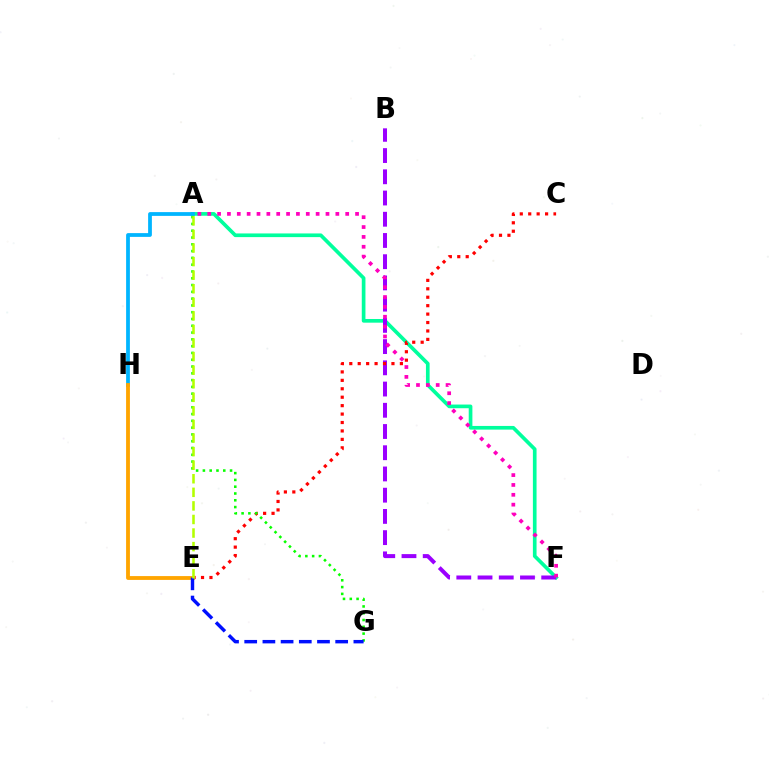{('A', 'F'): [{'color': '#00ff9d', 'line_style': 'solid', 'thickness': 2.64}, {'color': '#ff00bd', 'line_style': 'dotted', 'thickness': 2.68}], ('B', 'F'): [{'color': '#9b00ff', 'line_style': 'dashed', 'thickness': 2.88}], ('A', 'H'): [{'color': '#00b5ff', 'line_style': 'solid', 'thickness': 2.71}], ('C', 'E'): [{'color': '#ff0000', 'line_style': 'dotted', 'thickness': 2.29}], ('E', 'H'): [{'color': '#ffa500', 'line_style': 'solid', 'thickness': 2.76}], ('A', 'G'): [{'color': '#08ff00', 'line_style': 'dotted', 'thickness': 1.84}], ('E', 'G'): [{'color': '#0010ff', 'line_style': 'dashed', 'thickness': 2.47}], ('A', 'E'): [{'color': '#b3ff00', 'line_style': 'dashed', 'thickness': 1.84}]}